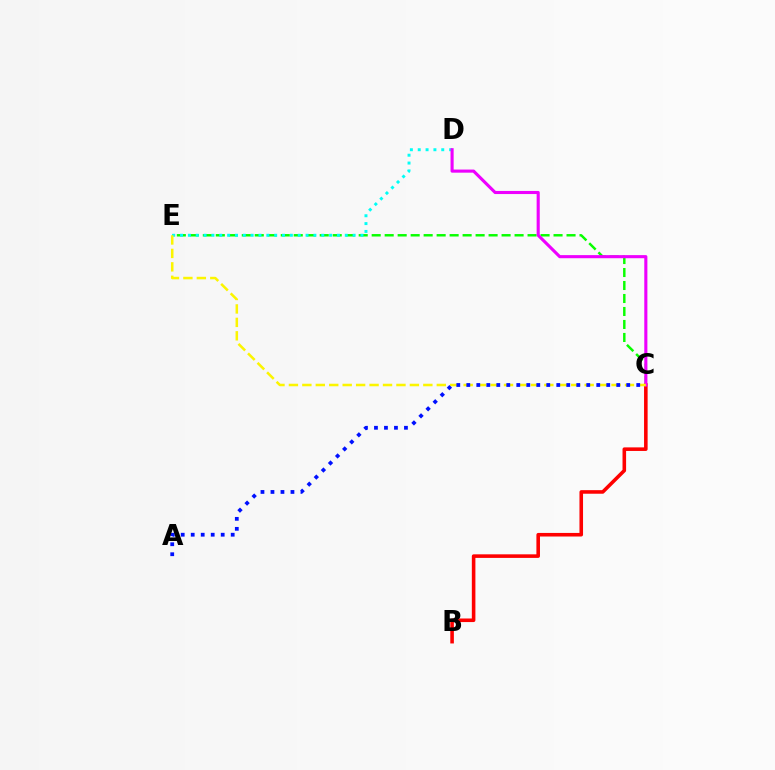{('C', 'E'): [{'color': '#08ff00', 'line_style': 'dashed', 'thickness': 1.76}, {'color': '#fcf500', 'line_style': 'dashed', 'thickness': 1.83}], ('D', 'E'): [{'color': '#00fff6', 'line_style': 'dotted', 'thickness': 2.13}], ('B', 'C'): [{'color': '#ff0000', 'line_style': 'solid', 'thickness': 2.57}], ('C', 'D'): [{'color': '#ee00ff', 'line_style': 'solid', 'thickness': 2.24}], ('A', 'C'): [{'color': '#0010ff', 'line_style': 'dotted', 'thickness': 2.72}]}